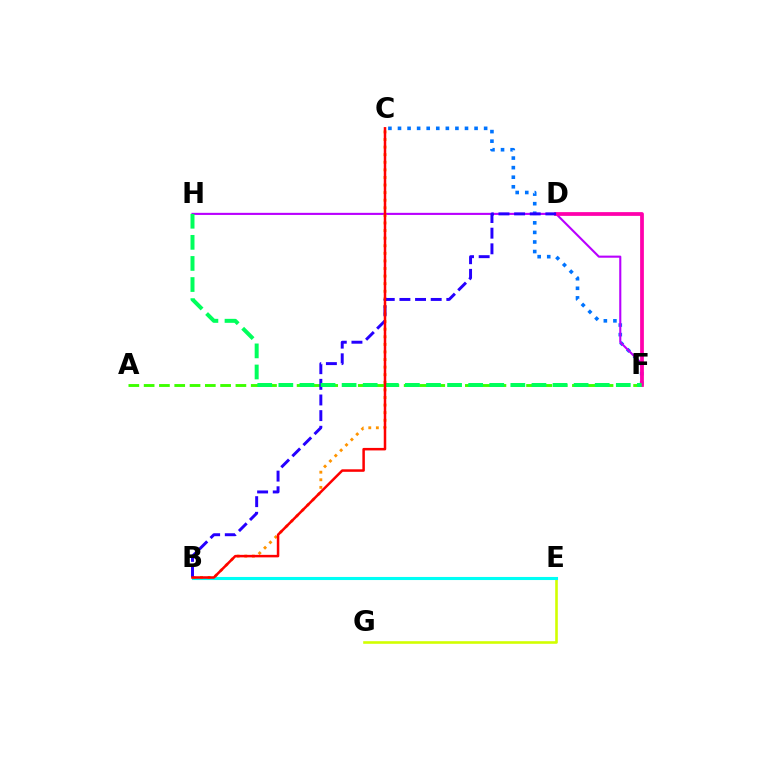{('C', 'F'): [{'color': '#0074ff', 'line_style': 'dotted', 'thickness': 2.6}], ('A', 'F'): [{'color': '#3dff00', 'line_style': 'dashed', 'thickness': 2.08}], ('E', 'G'): [{'color': '#d1ff00', 'line_style': 'solid', 'thickness': 1.87}], ('F', 'H'): [{'color': '#b900ff', 'line_style': 'solid', 'thickness': 1.51}, {'color': '#00ff5c', 'line_style': 'dashed', 'thickness': 2.87}], ('D', 'F'): [{'color': '#ff00ac', 'line_style': 'solid', 'thickness': 2.7}], ('B', 'E'): [{'color': '#00fff6', 'line_style': 'solid', 'thickness': 2.22}], ('B', 'C'): [{'color': '#ff9400', 'line_style': 'dotted', 'thickness': 2.06}, {'color': '#ff0000', 'line_style': 'solid', 'thickness': 1.81}], ('B', 'D'): [{'color': '#2500ff', 'line_style': 'dashed', 'thickness': 2.13}]}